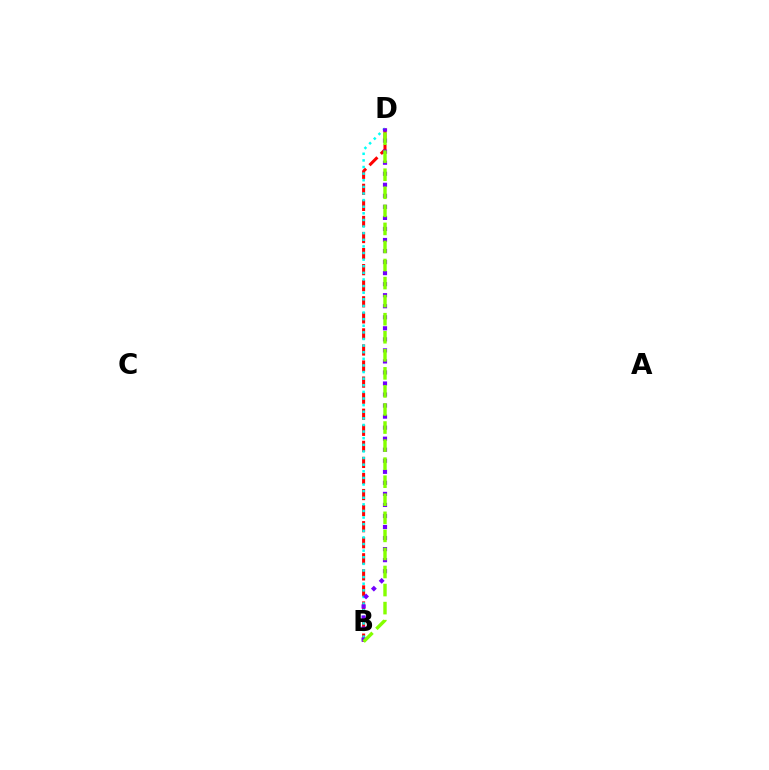{('B', 'D'): [{'color': '#ff0000', 'line_style': 'dashed', 'thickness': 2.18}, {'color': '#00fff6', 'line_style': 'dotted', 'thickness': 1.8}, {'color': '#7200ff', 'line_style': 'dotted', 'thickness': 3.0}, {'color': '#84ff00', 'line_style': 'dashed', 'thickness': 2.45}]}